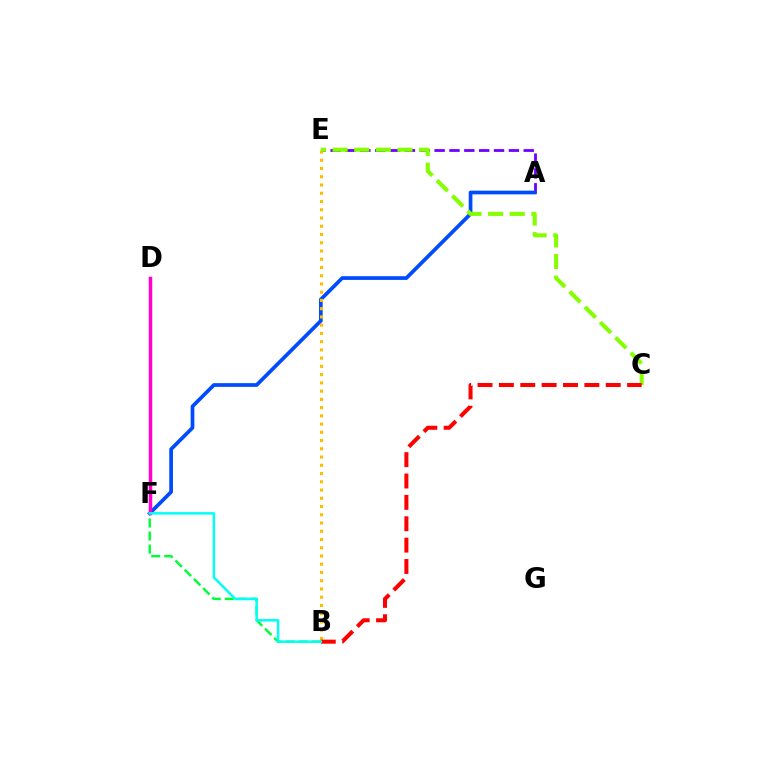{('A', 'E'): [{'color': '#7200ff', 'line_style': 'dashed', 'thickness': 2.02}], ('B', 'F'): [{'color': '#00ff39', 'line_style': 'dashed', 'thickness': 1.77}, {'color': '#00fff6', 'line_style': 'solid', 'thickness': 1.79}], ('A', 'F'): [{'color': '#004bff', 'line_style': 'solid', 'thickness': 2.67}], ('B', 'E'): [{'color': '#ffbd00', 'line_style': 'dotted', 'thickness': 2.24}], ('D', 'F'): [{'color': '#ff00cf', 'line_style': 'solid', 'thickness': 2.52}], ('C', 'E'): [{'color': '#84ff00', 'line_style': 'dashed', 'thickness': 2.94}], ('B', 'C'): [{'color': '#ff0000', 'line_style': 'dashed', 'thickness': 2.9}]}